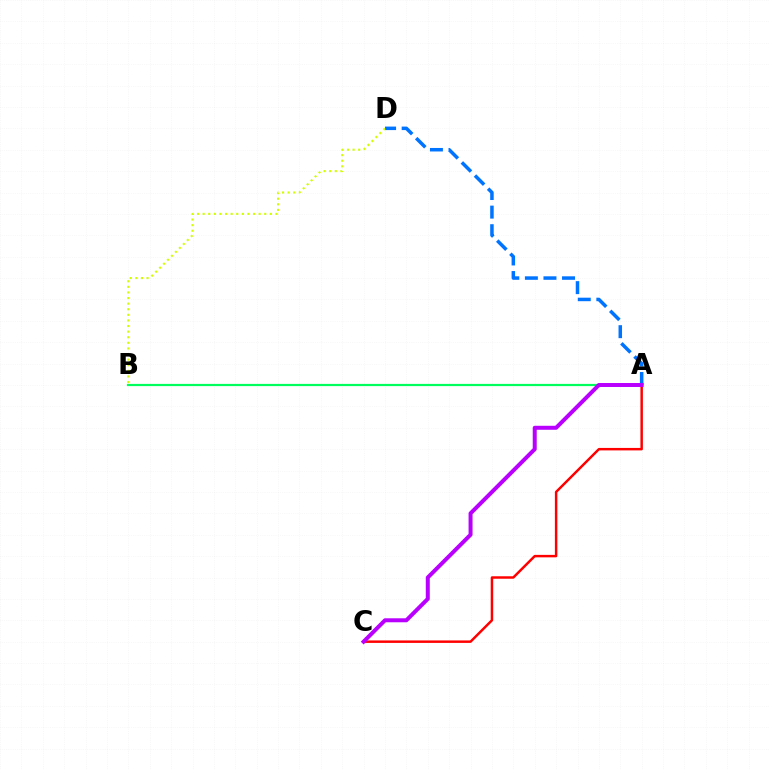{('A', 'C'): [{'color': '#ff0000', 'line_style': 'solid', 'thickness': 1.78}, {'color': '#b900ff', 'line_style': 'solid', 'thickness': 2.87}], ('A', 'D'): [{'color': '#0074ff', 'line_style': 'dashed', 'thickness': 2.52}], ('A', 'B'): [{'color': '#00ff5c', 'line_style': 'solid', 'thickness': 1.58}], ('B', 'D'): [{'color': '#d1ff00', 'line_style': 'dotted', 'thickness': 1.52}]}